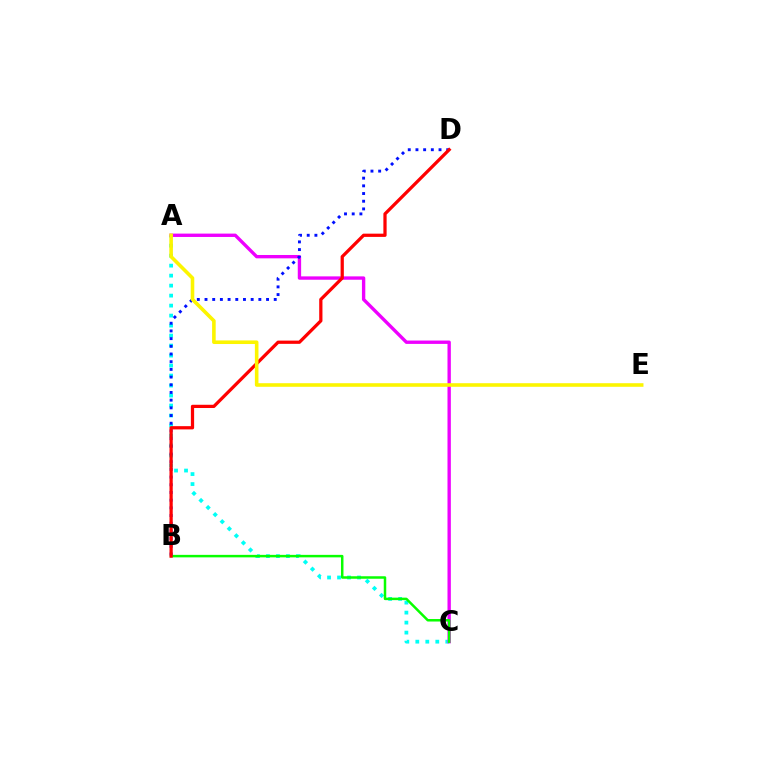{('A', 'C'): [{'color': '#00fff6', 'line_style': 'dotted', 'thickness': 2.71}, {'color': '#ee00ff', 'line_style': 'solid', 'thickness': 2.42}], ('B', 'C'): [{'color': '#08ff00', 'line_style': 'solid', 'thickness': 1.8}], ('B', 'D'): [{'color': '#0010ff', 'line_style': 'dotted', 'thickness': 2.09}, {'color': '#ff0000', 'line_style': 'solid', 'thickness': 2.33}], ('A', 'E'): [{'color': '#fcf500', 'line_style': 'solid', 'thickness': 2.58}]}